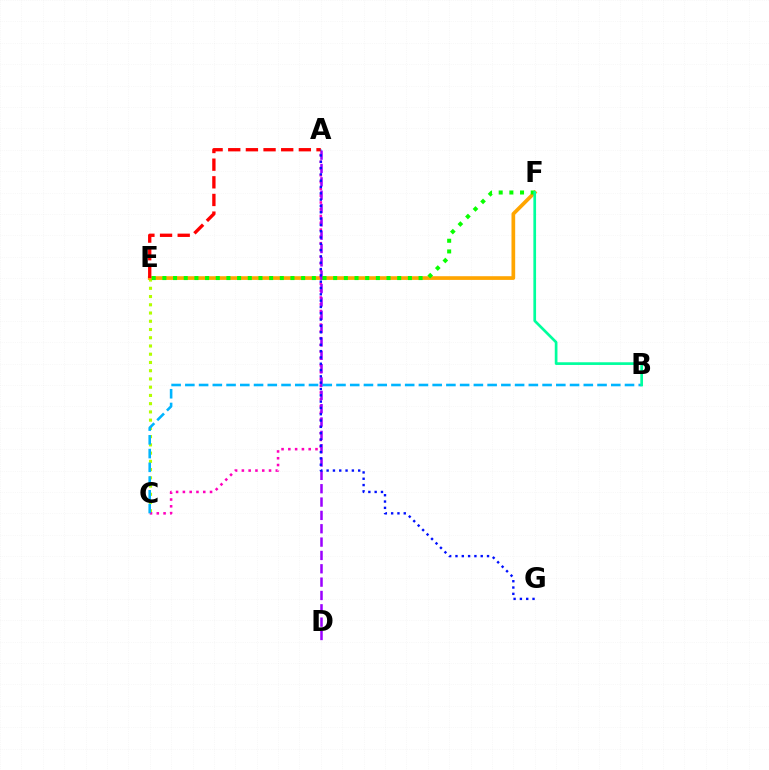{('C', 'E'): [{'color': '#b3ff00', 'line_style': 'dotted', 'thickness': 2.24}], ('E', 'F'): [{'color': '#ffa500', 'line_style': 'solid', 'thickness': 2.66}, {'color': '#08ff00', 'line_style': 'dotted', 'thickness': 2.9}], ('A', 'C'): [{'color': '#ff00bd', 'line_style': 'dotted', 'thickness': 1.84}], ('A', 'D'): [{'color': '#9b00ff', 'line_style': 'dashed', 'thickness': 1.81}], ('A', 'E'): [{'color': '#ff0000', 'line_style': 'dashed', 'thickness': 2.4}], ('B', 'C'): [{'color': '#00b5ff', 'line_style': 'dashed', 'thickness': 1.87}], ('B', 'F'): [{'color': '#00ff9d', 'line_style': 'solid', 'thickness': 1.94}], ('A', 'G'): [{'color': '#0010ff', 'line_style': 'dotted', 'thickness': 1.71}]}